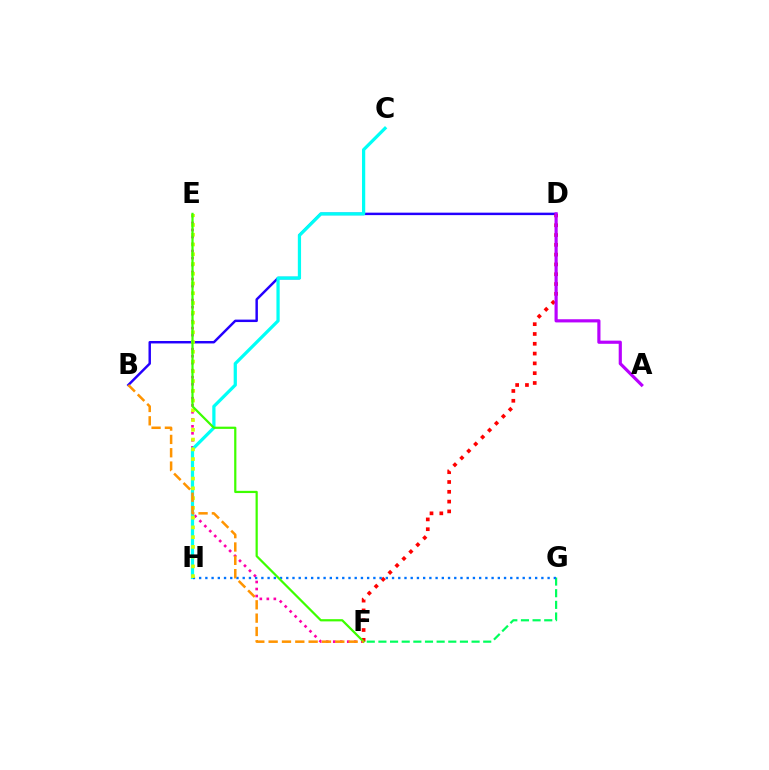{('E', 'F'): [{'color': '#ff00ac', 'line_style': 'dotted', 'thickness': 1.9}, {'color': '#3dff00', 'line_style': 'solid', 'thickness': 1.6}], ('B', 'D'): [{'color': '#2500ff', 'line_style': 'solid', 'thickness': 1.77}], ('F', 'G'): [{'color': '#00ff5c', 'line_style': 'dashed', 'thickness': 1.58}], ('D', 'F'): [{'color': '#ff0000', 'line_style': 'dotted', 'thickness': 2.66}], ('C', 'H'): [{'color': '#00fff6', 'line_style': 'solid', 'thickness': 2.33}], ('G', 'H'): [{'color': '#0074ff', 'line_style': 'dotted', 'thickness': 1.69}], ('E', 'H'): [{'color': '#d1ff00', 'line_style': 'dotted', 'thickness': 2.65}], ('B', 'F'): [{'color': '#ff9400', 'line_style': 'dashed', 'thickness': 1.81}], ('A', 'D'): [{'color': '#b900ff', 'line_style': 'solid', 'thickness': 2.28}]}